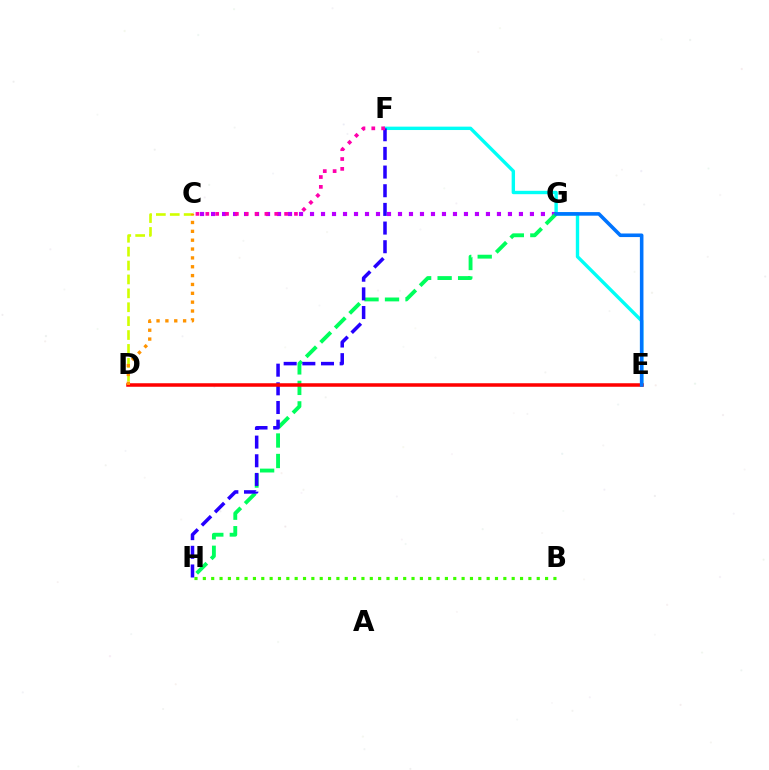{('E', 'F'): [{'color': '#00fff6', 'line_style': 'solid', 'thickness': 2.43}], ('C', 'G'): [{'color': '#b900ff', 'line_style': 'dotted', 'thickness': 2.99}], ('B', 'H'): [{'color': '#3dff00', 'line_style': 'dotted', 'thickness': 2.27}], ('G', 'H'): [{'color': '#00ff5c', 'line_style': 'dashed', 'thickness': 2.78}], ('F', 'H'): [{'color': '#2500ff', 'line_style': 'dashed', 'thickness': 2.54}], ('C', 'D'): [{'color': '#d1ff00', 'line_style': 'dashed', 'thickness': 1.89}, {'color': '#ff9400', 'line_style': 'dotted', 'thickness': 2.41}], ('C', 'F'): [{'color': '#ff00ac', 'line_style': 'dotted', 'thickness': 2.68}], ('D', 'E'): [{'color': '#ff0000', 'line_style': 'solid', 'thickness': 2.53}], ('E', 'G'): [{'color': '#0074ff', 'line_style': 'solid', 'thickness': 2.58}]}